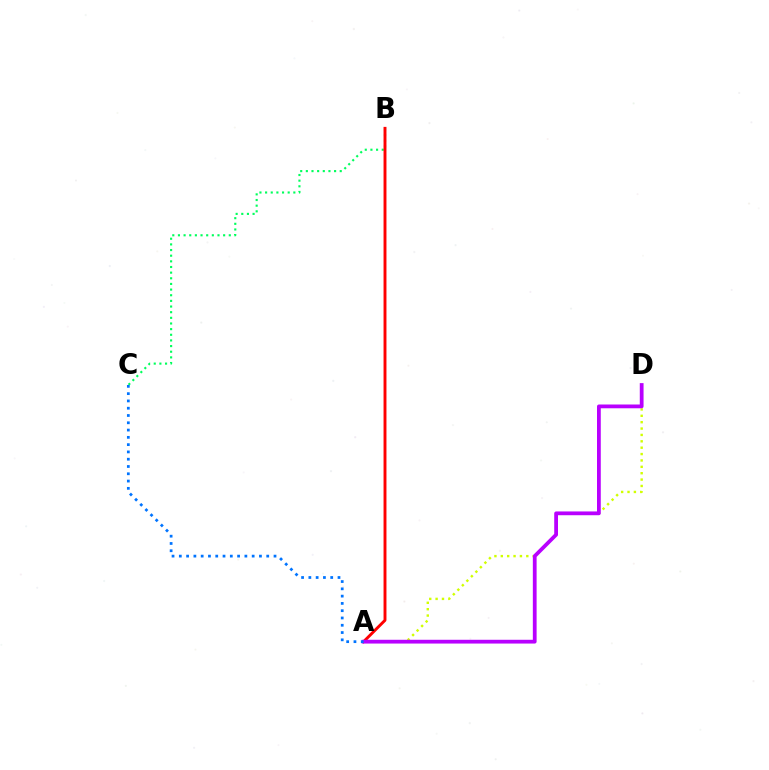{('A', 'D'): [{'color': '#d1ff00', 'line_style': 'dotted', 'thickness': 1.73}, {'color': '#b900ff', 'line_style': 'solid', 'thickness': 2.72}], ('B', 'C'): [{'color': '#00ff5c', 'line_style': 'dotted', 'thickness': 1.53}], ('A', 'B'): [{'color': '#ff0000', 'line_style': 'solid', 'thickness': 2.1}], ('A', 'C'): [{'color': '#0074ff', 'line_style': 'dotted', 'thickness': 1.98}]}